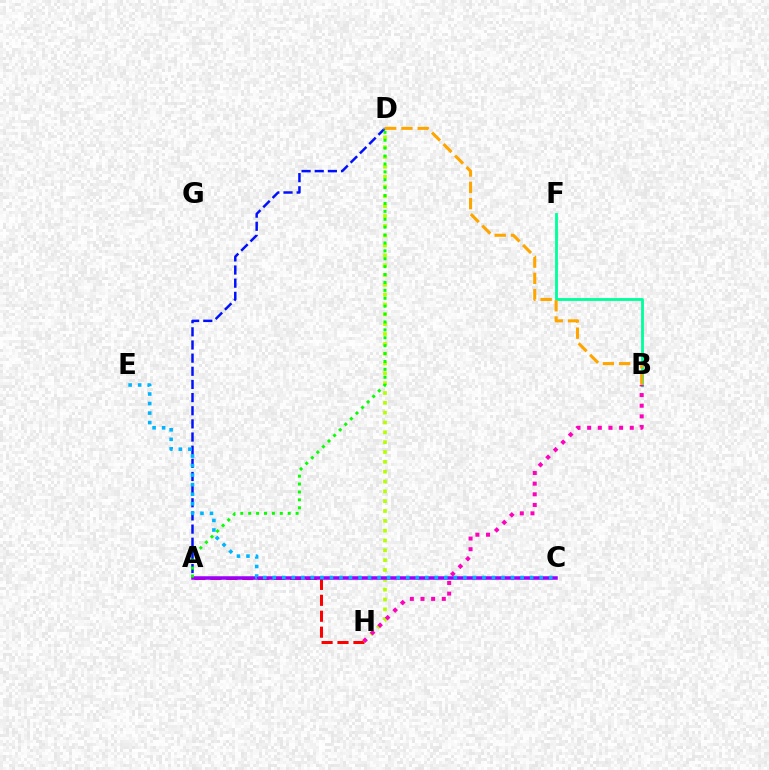{('B', 'F'): [{'color': '#00ff9d', 'line_style': 'solid', 'thickness': 2.04}], ('A', 'D'): [{'color': '#0010ff', 'line_style': 'dashed', 'thickness': 1.79}, {'color': '#08ff00', 'line_style': 'dotted', 'thickness': 2.15}], ('A', 'H'): [{'color': '#ff0000', 'line_style': 'dashed', 'thickness': 2.16}], ('D', 'H'): [{'color': '#b3ff00', 'line_style': 'dotted', 'thickness': 2.67}], ('A', 'C'): [{'color': '#9b00ff', 'line_style': 'solid', 'thickness': 2.54}], ('B', 'D'): [{'color': '#ffa500', 'line_style': 'dashed', 'thickness': 2.21}], ('B', 'H'): [{'color': '#ff00bd', 'line_style': 'dotted', 'thickness': 2.89}], ('C', 'E'): [{'color': '#00b5ff', 'line_style': 'dotted', 'thickness': 2.59}]}